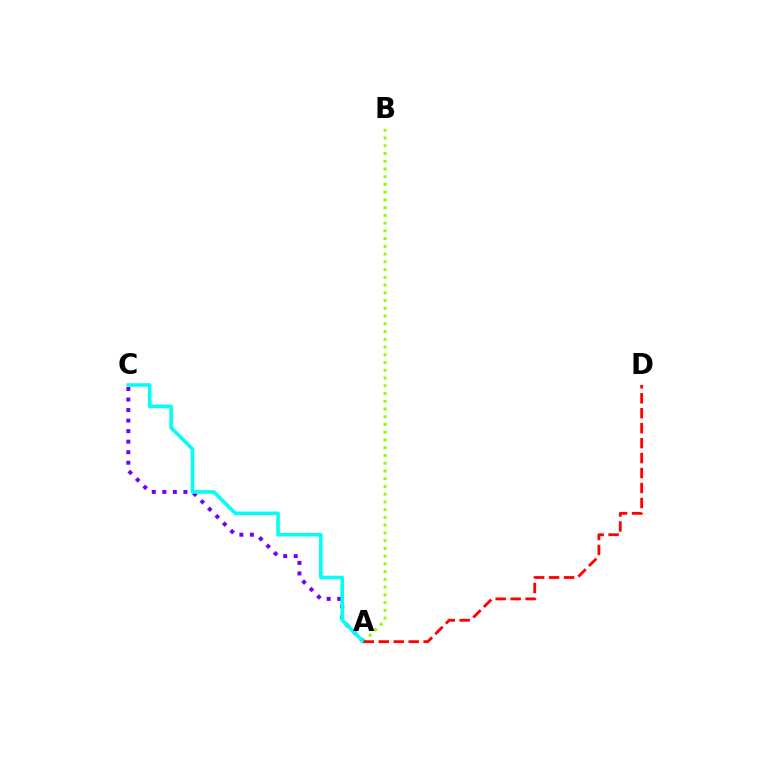{('A', 'C'): [{'color': '#7200ff', 'line_style': 'dotted', 'thickness': 2.86}, {'color': '#00fff6', 'line_style': 'solid', 'thickness': 2.58}], ('A', 'B'): [{'color': '#84ff00', 'line_style': 'dotted', 'thickness': 2.1}], ('A', 'D'): [{'color': '#ff0000', 'line_style': 'dashed', 'thickness': 2.03}]}